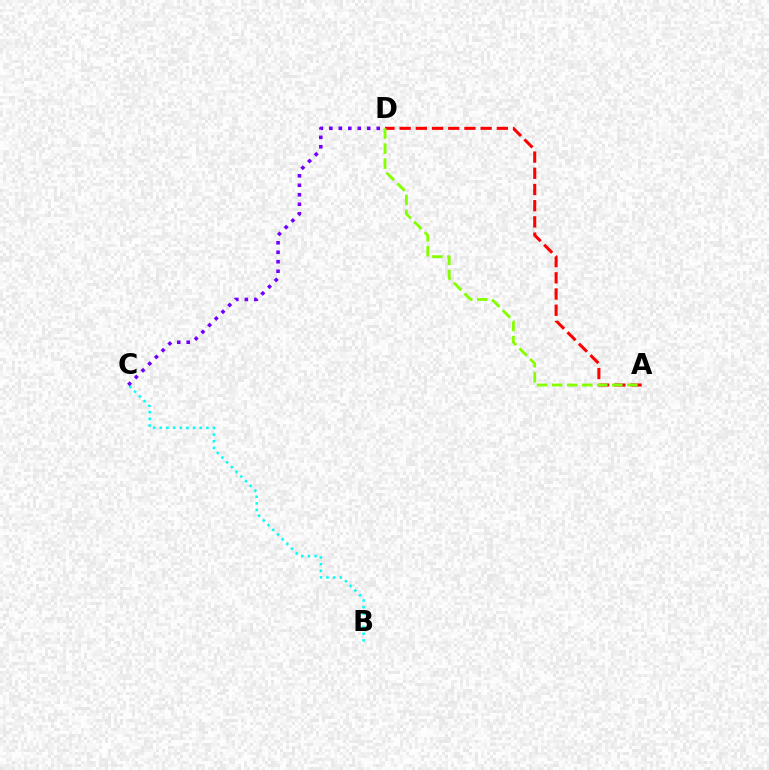{('B', 'C'): [{'color': '#00fff6', 'line_style': 'dotted', 'thickness': 1.81}], ('C', 'D'): [{'color': '#7200ff', 'line_style': 'dotted', 'thickness': 2.58}], ('A', 'D'): [{'color': '#ff0000', 'line_style': 'dashed', 'thickness': 2.2}, {'color': '#84ff00', 'line_style': 'dashed', 'thickness': 2.04}]}